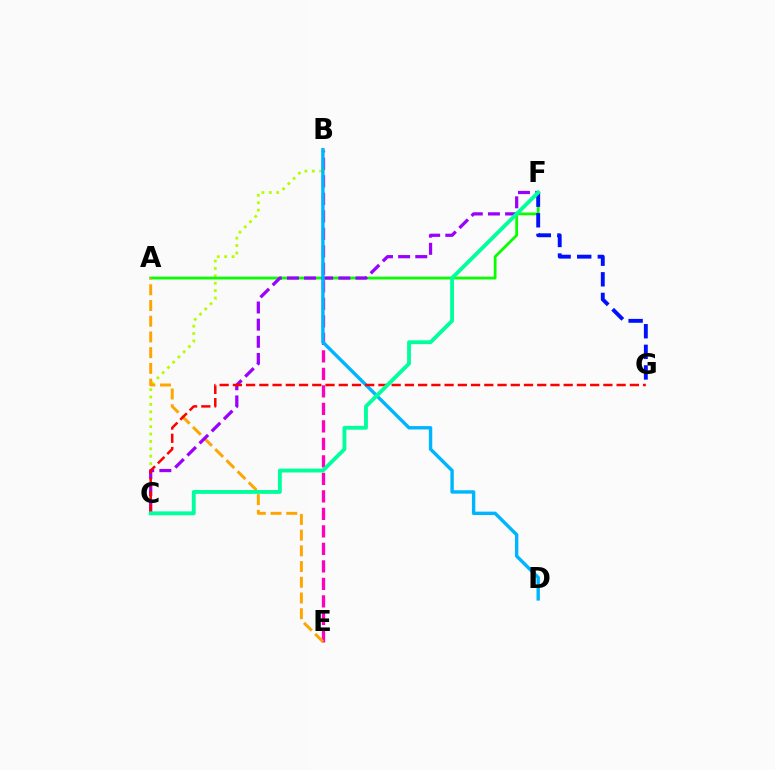{('B', 'C'): [{'color': '#b3ff00', 'line_style': 'dotted', 'thickness': 2.01}], ('A', 'F'): [{'color': '#08ff00', 'line_style': 'solid', 'thickness': 2.0}], ('B', 'E'): [{'color': '#ff00bd', 'line_style': 'dashed', 'thickness': 2.38}], ('A', 'E'): [{'color': '#ffa500', 'line_style': 'dashed', 'thickness': 2.13}], ('F', 'G'): [{'color': '#0010ff', 'line_style': 'dashed', 'thickness': 2.8}], ('C', 'F'): [{'color': '#9b00ff', 'line_style': 'dashed', 'thickness': 2.33}, {'color': '#00ff9d', 'line_style': 'solid', 'thickness': 2.77}], ('B', 'D'): [{'color': '#00b5ff', 'line_style': 'solid', 'thickness': 2.45}], ('C', 'G'): [{'color': '#ff0000', 'line_style': 'dashed', 'thickness': 1.8}]}